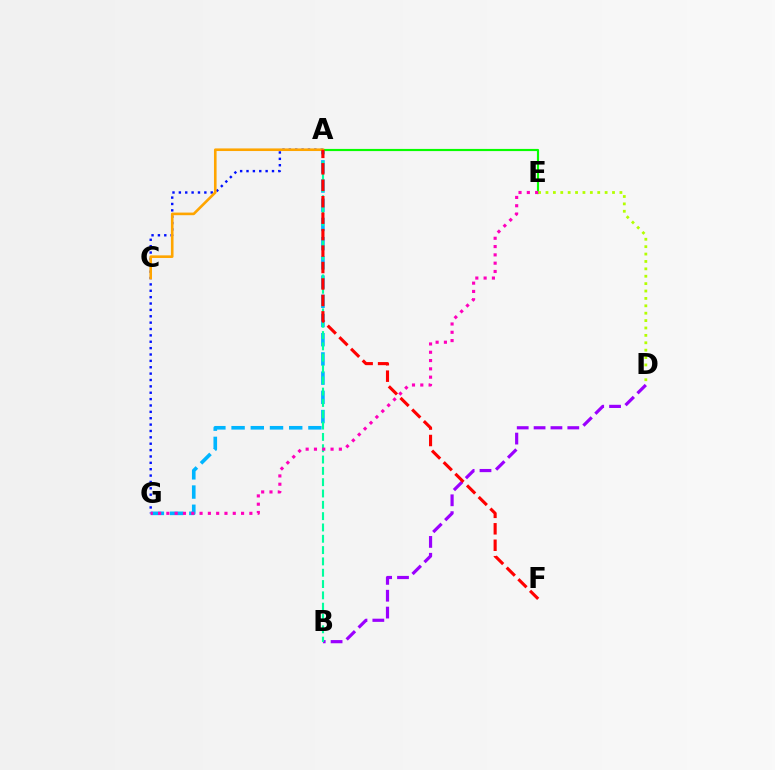{('A', 'G'): [{'color': '#00b5ff', 'line_style': 'dashed', 'thickness': 2.61}, {'color': '#0010ff', 'line_style': 'dotted', 'thickness': 1.73}], ('B', 'D'): [{'color': '#9b00ff', 'line_style': 'dashed', 'thickness': 2.29}], ('A', 'E'): [{'color': '#08ff00', 'line_style': 'solid', 'thickness': 1.56}], ('A', 'C'): [{'color': '#ffa500', 'line_style': 'solid', 'thickness': 1.88}], ('A', 'B'): [{'color': '#00ff9d', 'line_style': 'dashed', 'thickness': 1.54}], ('D', 'E'): [{'color': '#b3ff00', 'line_style': 'dotted', 'thickness': 2.01}], ('A', 'F'): [{'color': '#ff0000', 'line_style': 'dashed', 'thickness': 2.24}], ('E', 'G'): [{'color': '#ff00bd', 'line_style': 'dotted', 'thickness': 2.25}]}